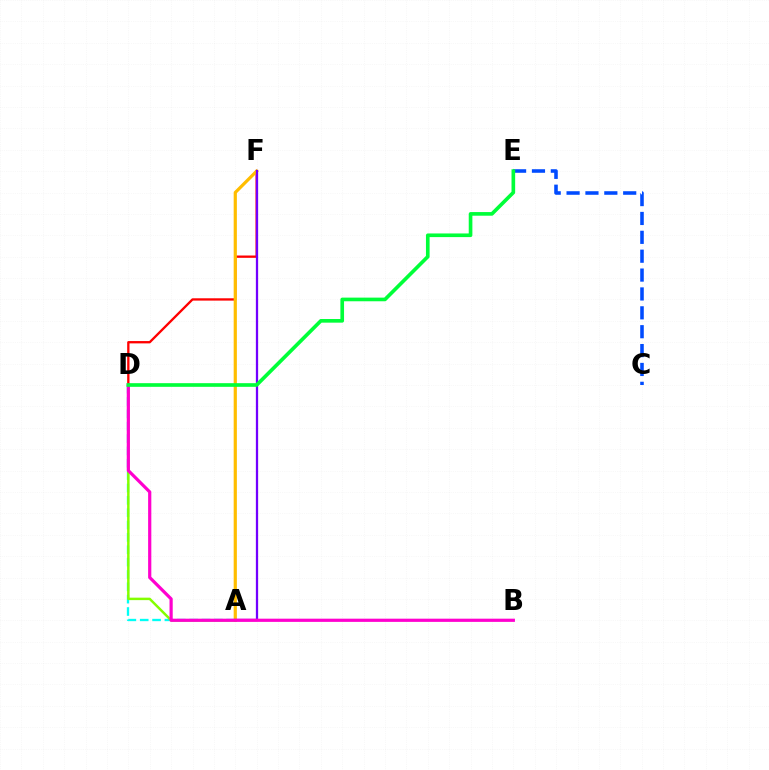{('D', 'F'): [{'color': '#ff0000', 'line_style': 'solid', 'thickness': 1.67}], ('A', 'D'): [{'color': '#00fff6', 'line_style': 'dashed', 'thickness': 1.68}, {'color': '#84ff00', 'line_style': 'solid', 'thickness': 1.78}], ('A', 'F'): [{'color': '#ffbd00', 'line_style': 'solid', 'thickness': 2.3}, {'color': '#7200ff', 'line_style': 'solid', 'thickness': 1.64}], ('C', 'E'): [{'color': '#004bff', 'line_style': 'dashed', 'thickness': 2.56}], ('B', 'D'): [{'color': '#ff00cf', 'line_style': 'solid', 'thickness': 2.3}], ('D', 'E'): [{'color': '#00ff39', 'line_style': 'solid', 'thickness': 2.63}]}